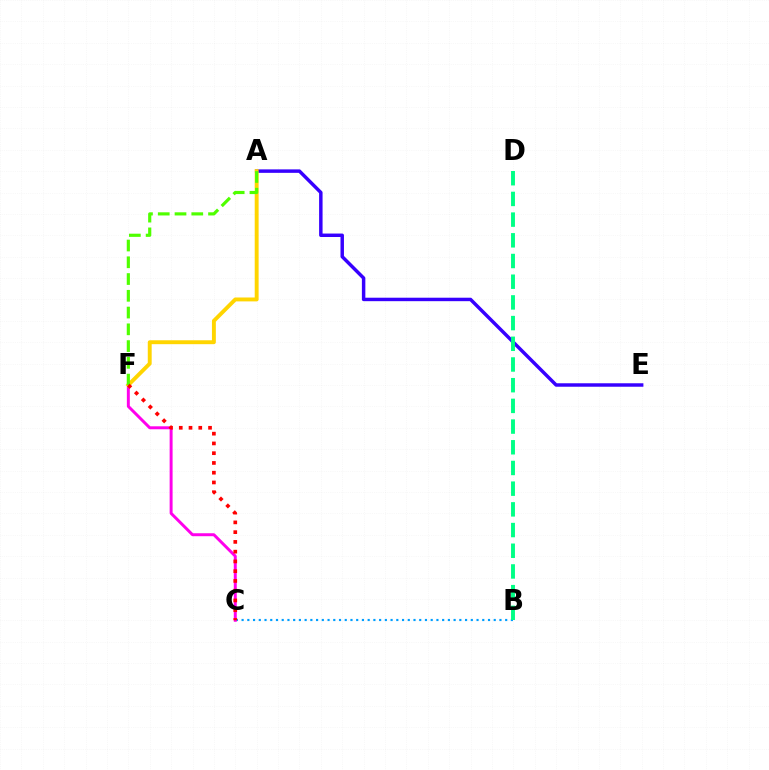{('B', 'C'): [{'color': '#009eff', 'line_style': 'dotted', 'thickness': 1.56}], ('C', 'F'): [{'color': '#ff00ed', 'line_style': 'solid', 'thickness': 2.13}, {'color': '#ff0000', 'line_style': 'dotted', 'thickness': 2.65}], ('A', 'E'): [{'color': '#3700ff', 'line_style': 'solid', 'thickness': 2.49}], ('B', 'D'): [{'color': '#00ff86', 'line_style': 'dashed', 'thickness': 2.81}], ('A', 'F'): [{'color': '#ffd500', 'line_style': 'solid', 'thickness': 2.81}, {'color': '#4fff00', 'line_style': 'dashed', 'thickness': 2.28}]}